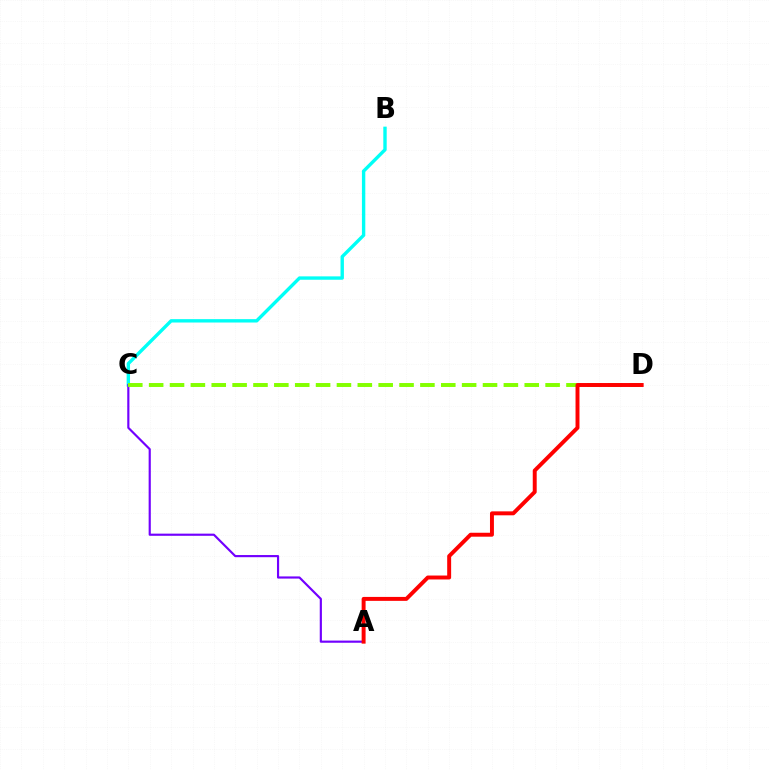{('B', 'C'): [{'color': '#00fff6', 'line_style': 'solid', 'thickness': 2.43}], ('A', 'C'): [{'color': '#7200ff', 'line_style': 'solid', 'thickness': 1.56}], ('C', 'D'): [{'color': '#84ff00', 'line_style': 'dashed', 'thickness': 2.83}], ('A', 'D'): [{'color': '#ff0000', 'line_style': 'solid', 'thickness': 2.84}]}